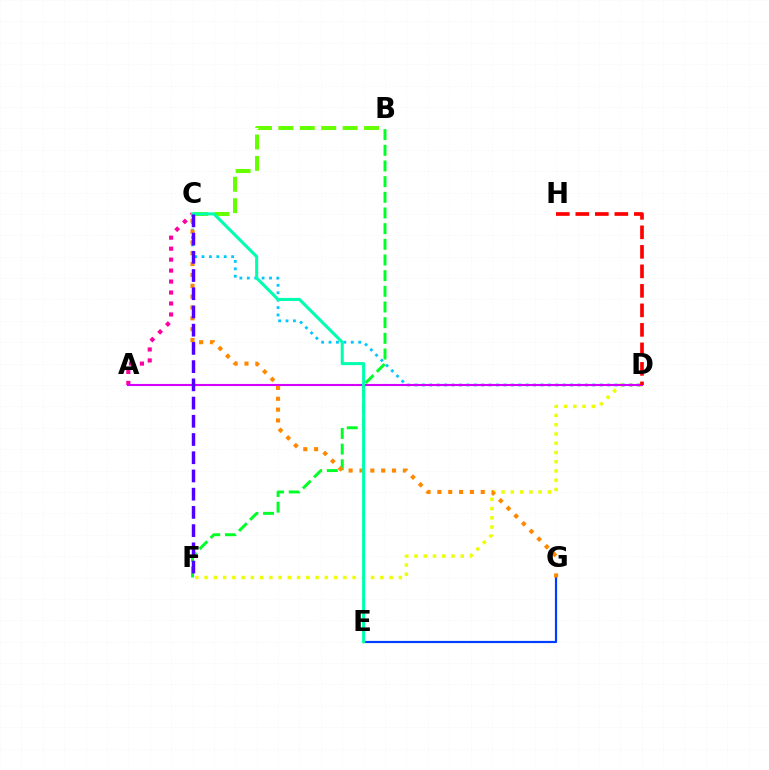{('D', 'F'): [{'color': '#eeff00', 'line_style': 'dotted', 'thickness': 2.51}], ('A', 'C'): [{'color': '#ff00a0', 'line_style': 'dotted', 'thickness': 2.98}], ('C', 'D'): [{'color': '#00c7ff', 'line_style': 'dotted', 'thickness': 2.01}], ('A', 'D'): [{'color': '#d600ff', 'line_style': 'solid', 'thickness': 1.53}], ('B', 'F'): [{'color': '#00ff27', 'line_style': 'dashed', 'thickness': 2.13}], ('D', 'H'): [{'color': '#ff0000', 'line_style': 'dashed', 'thickness': 2.65}], ('E', 'G'): [{'color': '#003fff', 'line_style': 'solid', 'thickness': 1.57}], ('C', 'G'): [{'color': '#ff8800', 'line_style': 'dotted', 'thickness': 2.95}], ('B', 'C'): [{'color': '#66ff00', 'line_style': 'dashed', 'thickness': 2.91}], ('C', 'E'): [{'color': '#00ffaf', 'line_style': 'solid', 'thickness': 2.21}], ('C', 'F'): [{'color': '#4f00ff', 'line_style': 'dashed', 'thickness': 2.48}]}